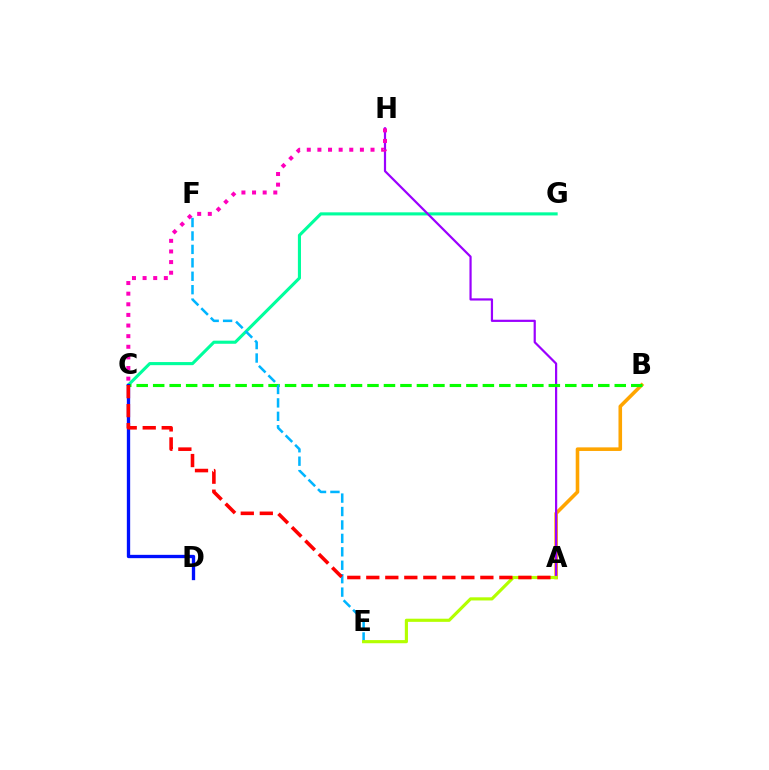{('A', 'B'): [{'color': '#ffa500', 'line_style': 'solid', 'thickness': 2.58}], ('C', 'G'): [{'color': '#00ff9d', 'line_style': 'solid', 'thickness': 2.24}], ('A', 'H'): [{'color': '#9b00ff', 'line_style': 'solid', 'thickness': 1.59}], ('B', 'C'): [{'color': '#08ff00', 'line_style': 'dashed', 'thickness': 2.24}], ('E', 'F'): [{'color': '#00b5ff', 'line_style': 'dashed', 'thickness': 1.82}], ('A', 'E'): [{'color': '#b3ff00', 'line_style': 'solid', 'thickness': 2.26}], ('C', 'H'): [{'color': '#ff00bd', 'line_style': 'dotted', 'thickness': 2.89}], ('C', 'D'): [{'color': '#0010ff', 'line_style': 'solid', 'thickness': 2.39}], ('A', 'C'): [{'color': '#ff0000', 'line_style': 'dashed', 'thickness': 2.58}]}